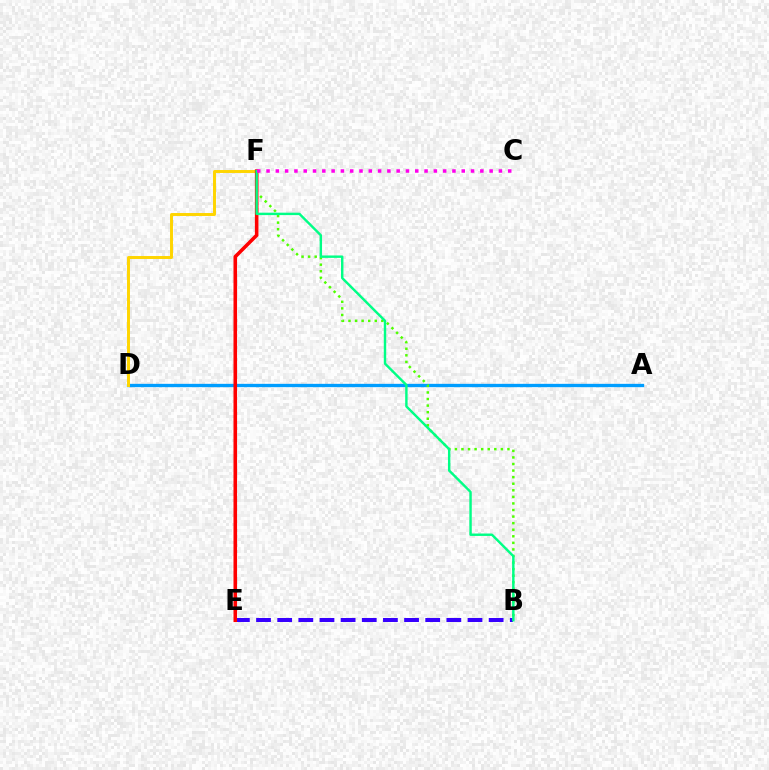{('A', 'D'): [{'color': '#009eff', 'line_style': 'solid', 'thickness': 2.39}], ('B', 'E'): [{'color': '#3700ff', 'line_style': 'dashed', 'thickness': 2.87}], ('D', 'F'): [{'color': '#ffd500', 'line_style': 'solid', 'thickness': 2.12}], ('B', 'F'): [{'color': '#4fff00', 'line_style': 'dotted', 'thickness': 1.79}, {'color': '#00ff86', 'line_style': 'solid', 'thickness': 1.74}], ('E', 'F'): [{'color': '#ff0000', 'line_style': 'solid', 'thickness': 2.57}], ('C', 'F'): [{'color': '#ff00ed', 'line_style': 'dotted', 'thickness': 2.53}]}